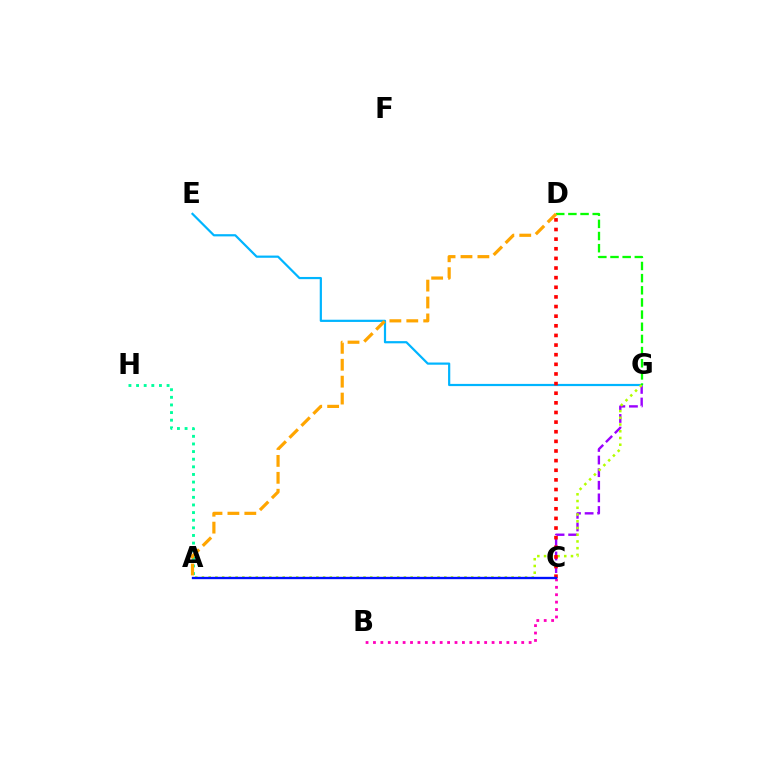{('C', 'G'): [{'color': '#9b00ff', 'line_style': 'dashed', 'thickness': 1.71}], ('E', 'G'): [{'color': '#00b5ff', 'line_style': 'solid', 'thickness': 1.59}], ('A', 'G'): [{'color': '#b3ff00', 'line_style': 'dotted', 'thickness': 1.83}], ('D', 'G'): [{'color': '#08ff00', 'line_style': 'dashed', 'thickness': 1.65}], ('B', 'C'): [{'color': '#ff00bd', 'line_style': 'dotted', 'thickness': 2.01}], ('A', 'H'): [{'color': '#00ff9d', 'line_style': 'dotted', 'thickness': 2.07}], ('A', 'D'): [{'color': '#ffa500', 'line_style': 'dashed', 'thickness': 2.3}], ('C', 'D'): [{'color': '#ff0000', 'line_style': 'dotted', 'thickness': 2.62}], ('A', 'C'): [{'color': '#0010ff', 'line_style': 'solid', 'thickness': 1.69}]}